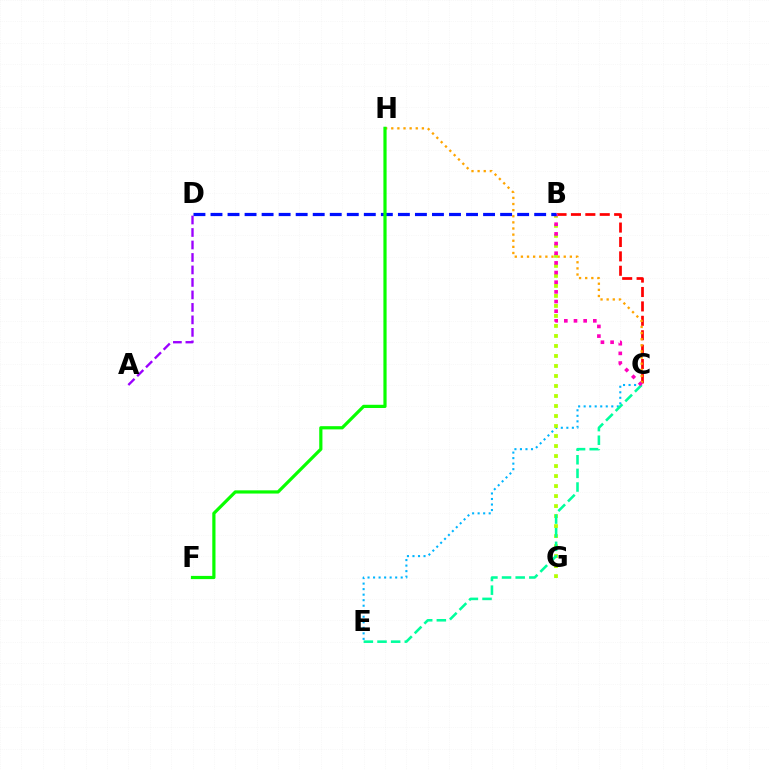{('B', 'C'): [{'color': '#ff0000', 'line_style': 'dashed', 'thickness': 1.96}, {'color': '#ff00bd', 'line_style': 'dotted', 'thickness': 2.63}], ('C', 'H'): [{'color': '#ffa500', 'line_style': 'dotted', 'thickness': 1.66}], ('C', 'E'): [{'color': '#00b5ff', 'line_style': 'dotted', 'thickness': 1.5}, {'color': '#00ff9d', 'line_style': 'dashed', 'thickness': 1.85}], ('A', 'D'): [{'color': '#9b00ff', 'line_style': 'dashed', 'thickness': 1.7}], ('B', 'G'): [{'color': '#b3ff00', 'line_style': 'dotted', 'thickness': 2.72}], ('B', 'D'): [{'color': '#0010ff', 'line_style': 'dashed', 'thickness': 2.31}], ('F', 'H'): [{'color': '#08ff00', 'line_style': 'solid', 'thickness': 2.31}]}